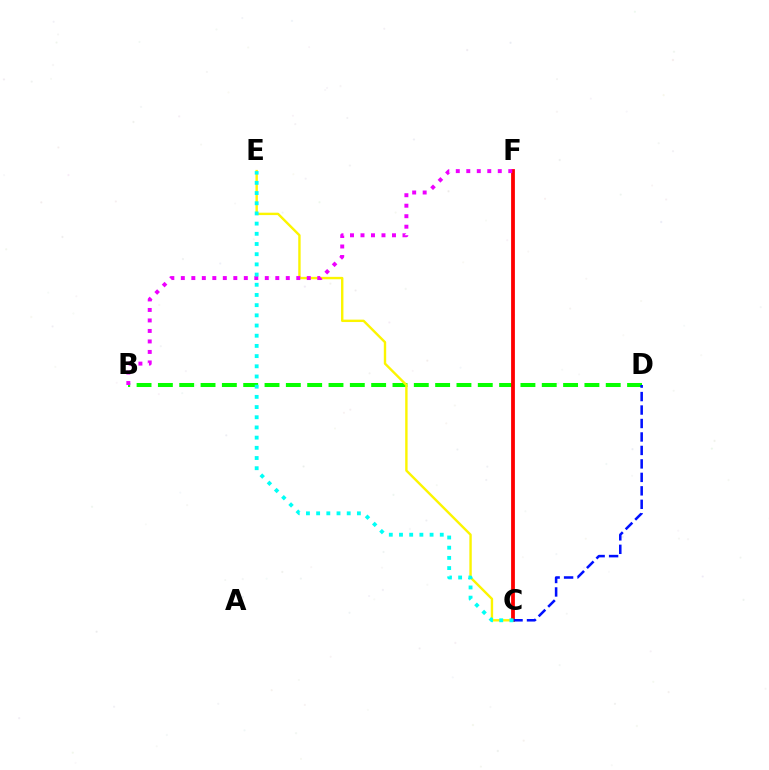{('B', 'D'): [{'color': '#08ff00', 'line_style': 'dashed', 'thickness': 2.9}], ('C', 'F'): [{'color': '#ff0000', 'line_style': 'solid', 'thickness': 2.73}], ('C', 'E'): [{'color': '#fcf500', 'line_style': 'solid', 'thickness': 1.72}, {'color': '#00fff6', 'line_style': 'dotted', 'thickness': 2.77}], ('C', 'D'): [{'color': '#0010ff', 'line_style': 'dashed', 'thickness': 1.83}], ('B', 'F'): [{'color': '#ee00ff', 'line_style': 'dotted', 'thickness': 2.85}]}